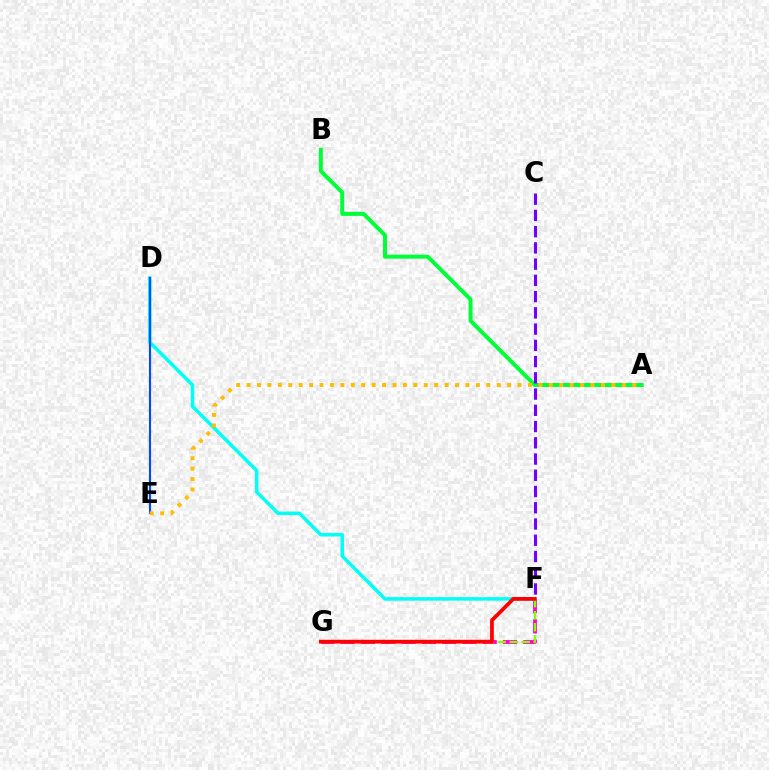{('F', 'G'): [{'color': '#ff00cf', 'line_style': 'dashed', 'thickness': 2.76}, {'color': '#84ff00', 'line_style': 'dashed', 'thickness': 1.63}, {'color': '#ff0000', 'line_style': 'solid', 'thickness': 2.69}], ('A', 'B'): [{'color': '#00ff39', 'line_style': 'solid', 'thickness': 2.87}], ('D', 'F'): [{'color': '#00fff6', 'line_style': 'solid', 'thickness': 2.53}], ('D', 'E'): [{'color': '#004bff', 'line_style': 'solid', 'thickness': 1.54}], ('C', 'F'): [{'color': '#7200ff', 'line_style': 'dashed', 'thickness': 2.21}], ('A', 'E'): [{'color': '#ffbd00', 'line_style': 'dotted', 'thickness': 2.83}]}